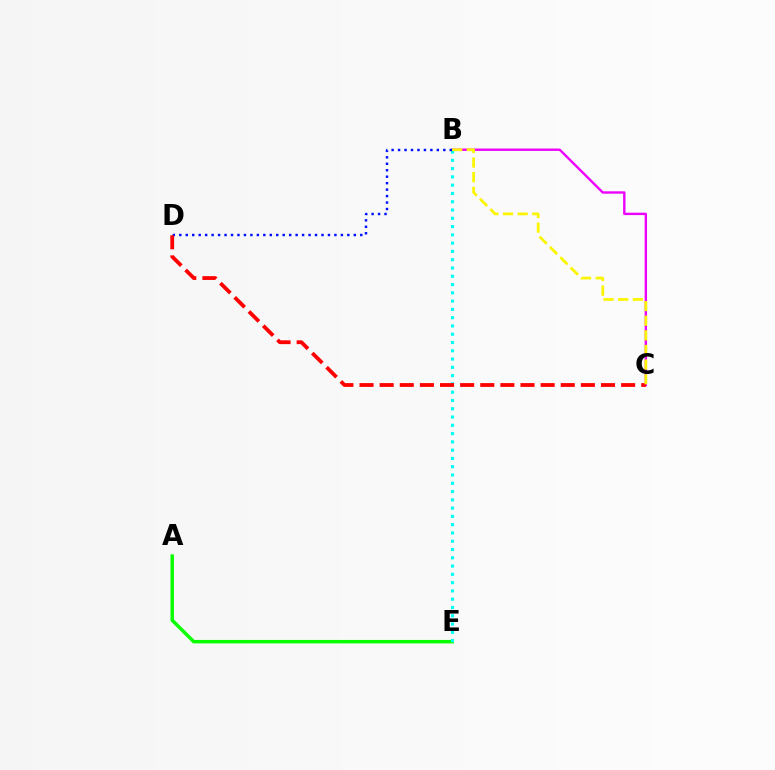{('A', 'E'): [{'color': '#08ff00', 'line_style': 'solid', 'thickness': 2.48}], ('B', 'E'): [{'color': '#00fff6', 'line_style': 'dotted', 'thickness': 2.25}], ('B', 'C'): [{'color': '#ee00ff', 'line_style': 'solid', 'thickness': 1.72}, {'color': '#fcf500', 'line_style': 'dashed', 'thickness': 1.99}], ('B', 'D'): [{'color': '#0010ff', 'line_style': 'dotted', 'thickness': 1.76}], ('C', 'D'): [{'color': '#ff0000', 'line_style': 'dashed', 'thickness': 2.73}]}